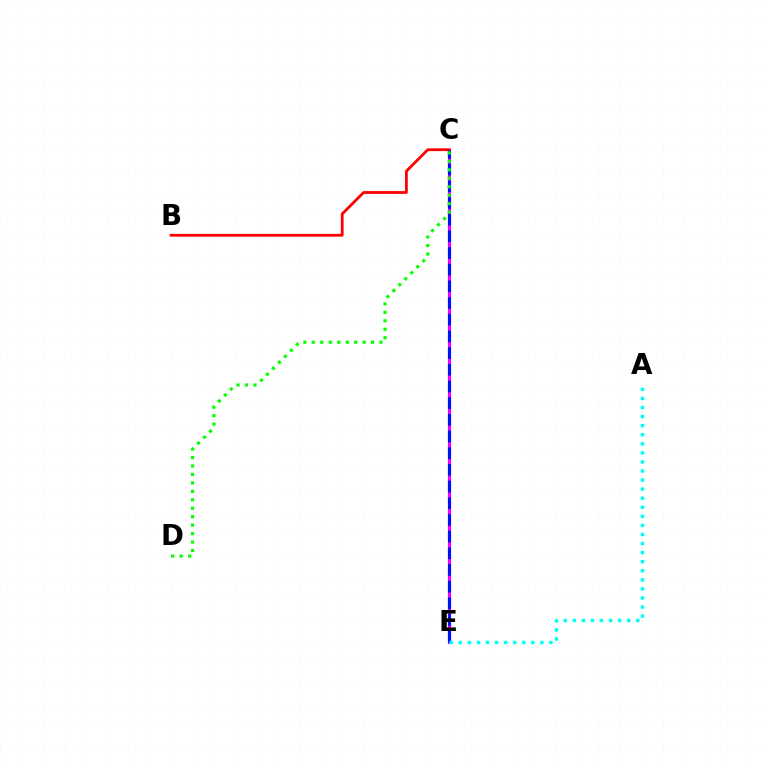{('C', 'E'): [{'color': '#fcf500', 'line_style': 'dashed', 'thickness': 1.67}, {'color': '#ee00ff', 'line_style': 'solid', 'thickness': 2.19}, {'color': '#0010ff', 'line_style': 'dashed', 'thickness': 2.27}], ('B', 'C'): [{'color': '#ff0000', 'line_style': 'solid', 'thickness': 2.0}], ('A', 'E'): [{'color': '#00fff6', 'line_style': 'dotted', 'thickness': 2.46}], ('C', 'D'): [{'color': '#08ff00', 'line_style': 'dotted', 'thickness': 2.3}]}